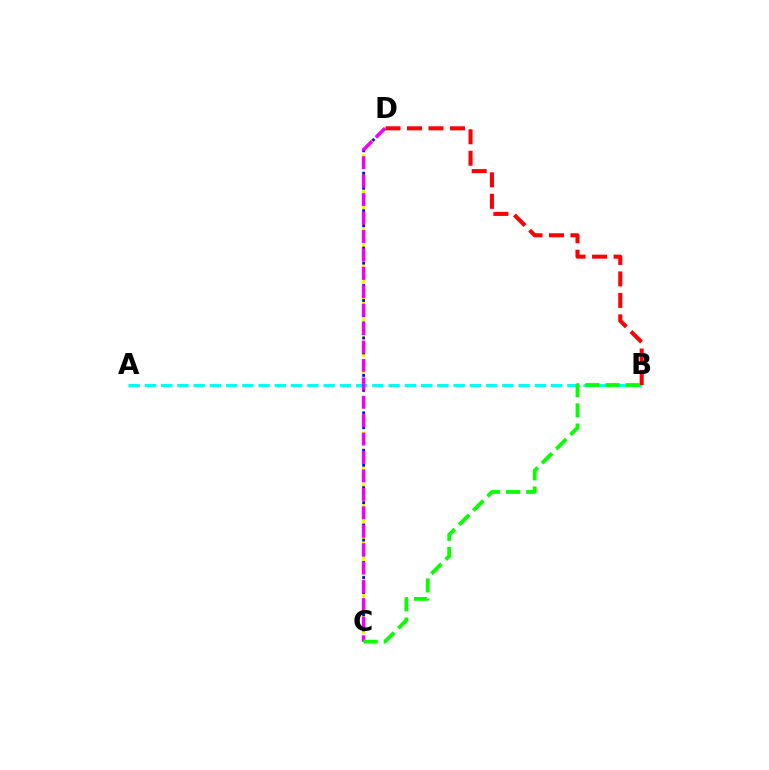{('C', 'D'): [{'color': '#fcf500', 'line_style': 'dashed', 'thickness': 2.35}, {'color': '#0010ff', 'line_style': 'dotted', 'thickness': 2.03}, {'color': '#ee00ff', 'line_style': 'dashed', 'thickness': 2.5}], ('A', 'B'): [{'color': '#00fff6', 'line_style': 'dashed', 'thickness': 2.21}], ('B', 'D'): [{'color': '#ff0000', 'line_style': 'dashed', 'thickness': 2.92}], ('B', 'C'): [{'color': '#08ff00', 'line_style': 'dashed', 'thickness': 2.74}]}